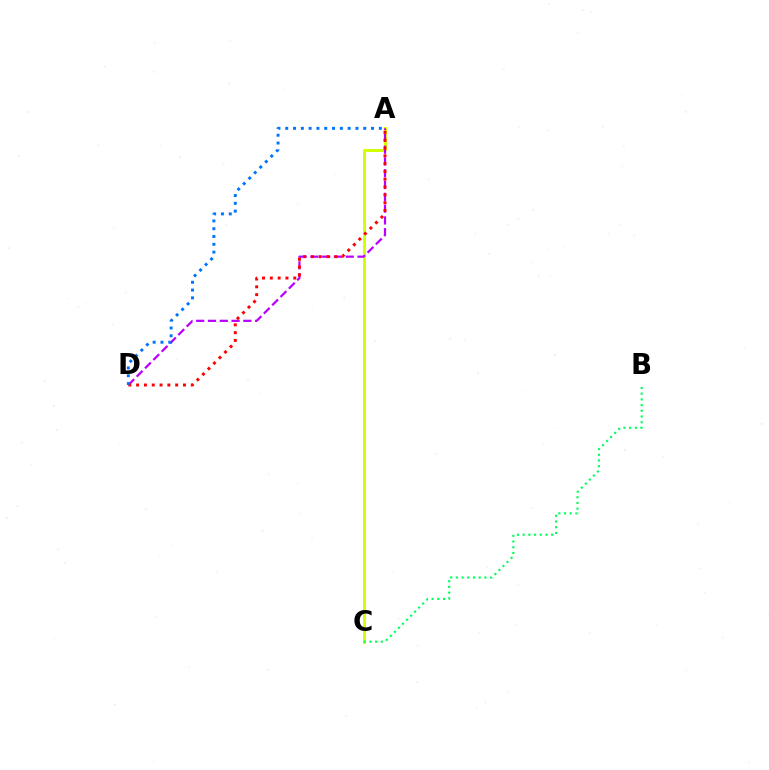{('A', 'C'): [{'color': '#d1ff00', 'line_style': 'solid', 'thickness': 2.11}], ('A', 'D'): [{'color': '#b900ff', 'line_style': 'dashed', 'thickness': 1.6}, {'color': '#ff0000', 'line_style': 'dotted', 'thickness': 2.12}, {'color': '#0074ff', 'line_style': 'dotted', 'thickness': 2.12}], ('B', 'C'): [{'color': '#00ff5c', 'line_style': 'dotted', 'thickness': 1.55}]}